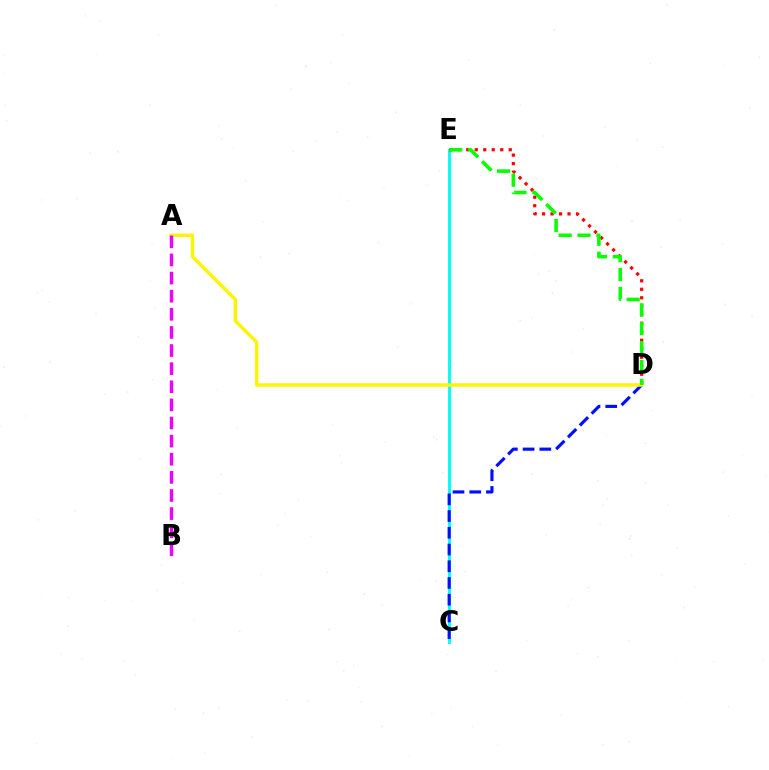{('C', 'E'): [{'color': '#00fff6', 'line_style': 'solid', 'thickness': 2.09}], ('D', 'E'): [{'color': '#ff0000', 'line_style': 'dotted', 'thickness': 2.31}, {'color': '#08ff00', 'line_style': 'dashed', 'thickness': 2.56}], ('C', 'D'): [{'color': '#0010ff', 'line_style': 'dashed', 'thickness': 2.27}], ('A', 'D'): [{'color': '#fcf500', 'line_style': 'solid', 'thickness': 2.47}], ('A', 'B'): [{'color': '#ee00ff', 'line_style': 'dashed', 'thickness': 2.46}]}